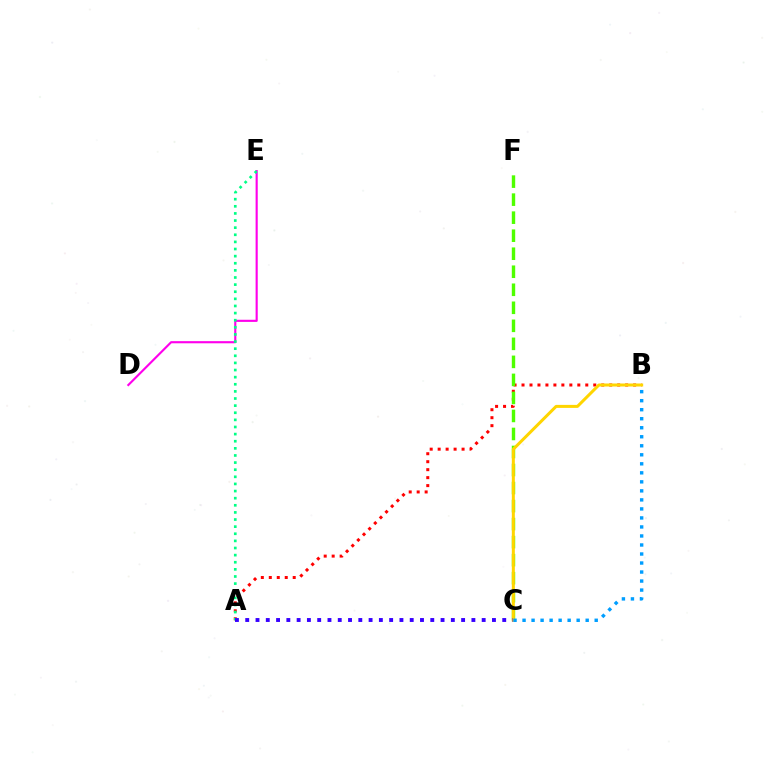{('A', 'B'): [{'color': '#ff0000', 'line_style': 'dotted', 'thickness': 2.17}], ('C', 'F'): [{'color': '#4fff00', 'line_style': 'dashed', 'thickness': 2.45}], ('D', 'E'): [{'color': '#ff00ed', 'line_style': 'solid', 'thickness': 1.54}], ('B', 'C'): [{'color': '#ffd500', 'line_style': 'solid', 'thickness': 2.17}, {'color': '#009eff', 'line_style': 'dotted', 'thickness': 2.45}], ('A', 'E'): [{'color': '#00ff86', 'line_style': 'dotted', 'thickness': 1.93}], ('A', 'C'): [{'color': '#3700ff', 'line_style': 'dotted', 'thickness': 2.79}]}